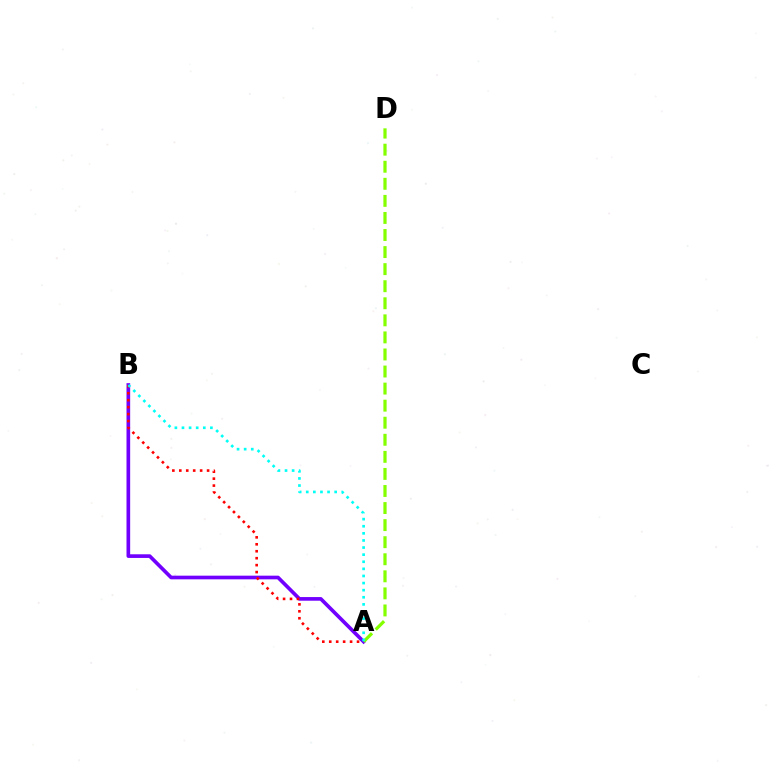{('A', 'B'): [{'color': '#7200ff', 'line_style': 'solid', 'thickness': 2.64}, {'color': '#ff0000', 'line_style': 'dotted', 'thickness': 1.89}, {'color': '#00fff6', 'line_style': 'dotted', 'thickness': 1.93}], ('A', 'D'): [{'color': '#84ff00', 'line_style': 'dashed', 'thickness': 2.32}]}